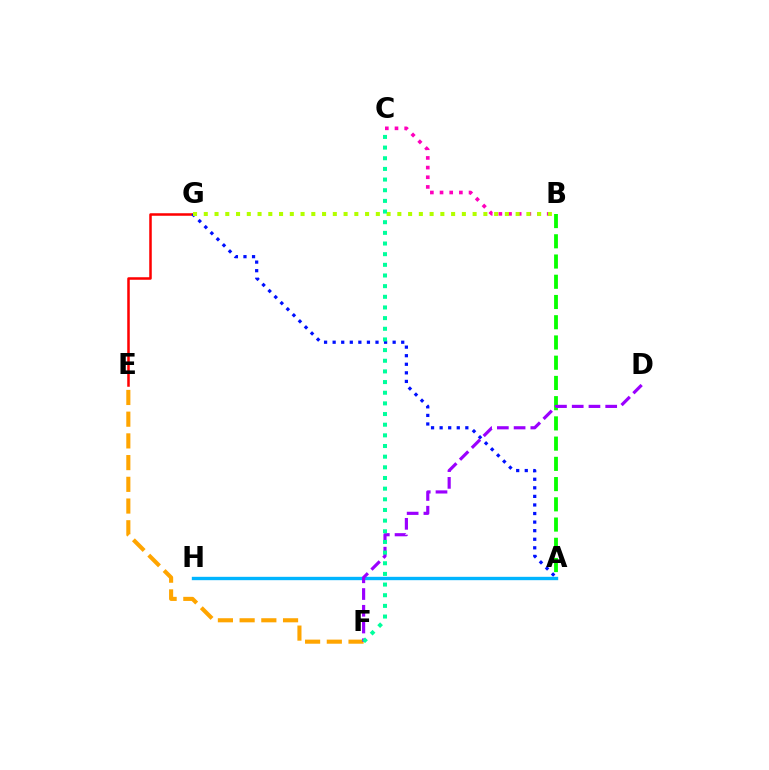{('E', 'F'): [{'color': '#ffa500', 'line_style': 'dashed', 'thickness': 2.95}], ('A', 'B'): [{'color': '#08ff00', 'line_style': 'dashed', 'thickness': 2.75}], ('E', 'G'): [{'color': '#ff0000', 'line_style': 'solid', 'thickness': 1.82}], ('B', 'C'): [{'color': '#ff00bd', 'line_style': 'dotted', 'thickness': 2.63}], ('A', 'G'): [{'color': '#0010ff', 'line_style': 'dotted', 'thickness': 2.33}], ('A', 'H'): [{'color': '#00b5ff', 'line_style': 'solid', 'thickness': 2.42}], ('B', 'G'): [{'color': '#b3ff00', 'line_style': 'dotted', 'thickness': 2.92}], ('D', 'F'): [{'color': '#9b00ff', 'line_style': 'dashed', 'thickness': 2.27}], ('C', 'F'): [{'color': '#00ff9d', 'line_style': 'dotted', 'thickness': 2.9}]}